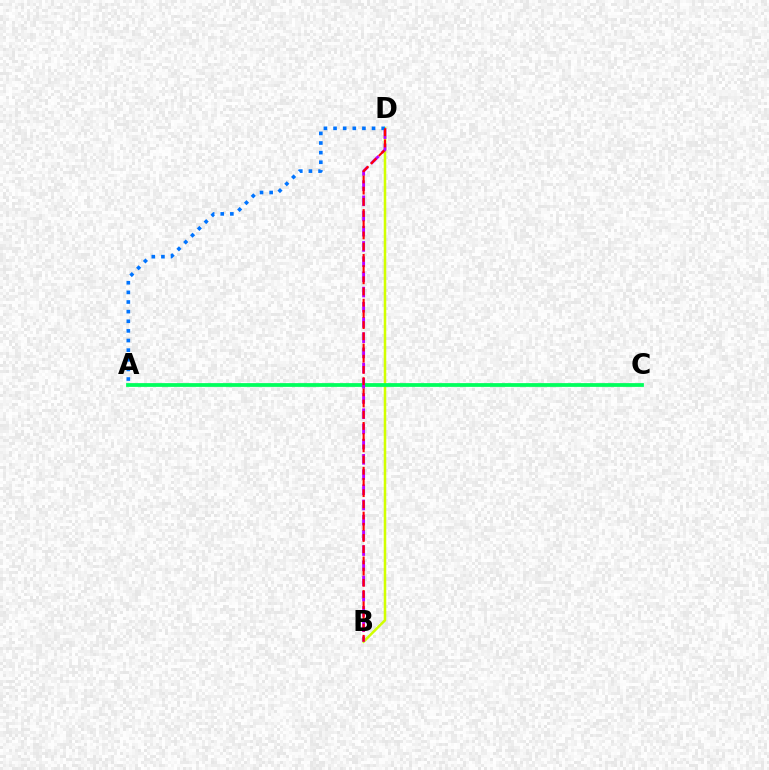{('B', 'D'): [{'color': '#d1ff00', 'line_style': 'solid', 'thickness': 1.82}, {'color': '#b900ff', 'line_style': 'dashed', 'thickness': 2.07}, {'color': '#ff0000', 'line_style': 'dashed', 'thickness': 1.52}], ('A', 'C'): [{'color': '#00ff5c', 'line_style': 'solid', 'thickness': 2.71}], ('A', 'D'): [{'color': '#0074ff', 'line_style': 'dotted', 'thickness': 2.62}]}